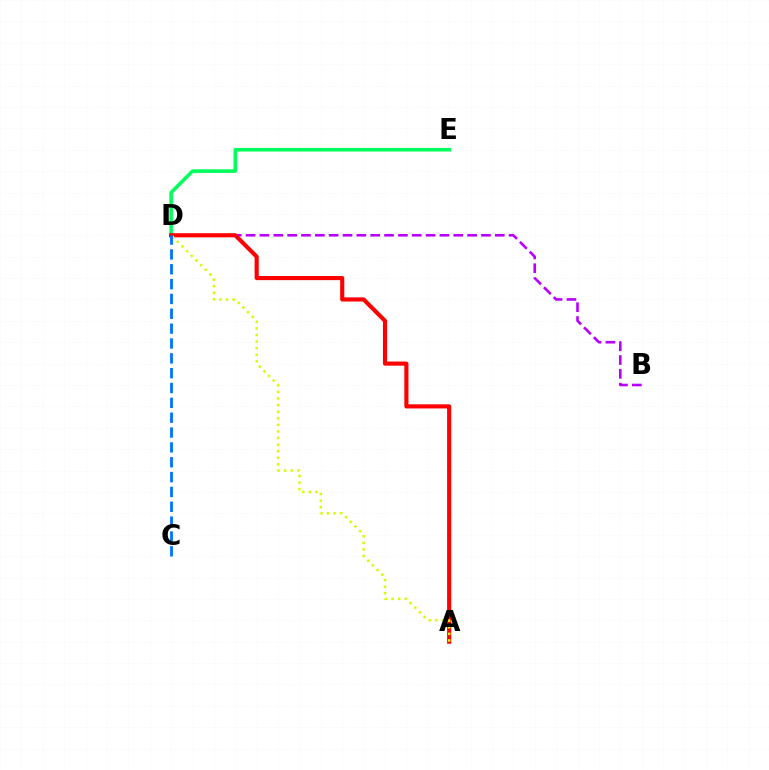{('D', 'E'): [{'color': '#00ff5c', 'line_style': 'solid', 'thickness': 2.58}], ('B', 'D'): [{'color': '#b900ff', 'line_style': 'dashed', 'thickness': 1.88}], ('A', 'D'): [{'color': '#ff0000', 'line_style': 'solid', 'thickness': 2.97}, {'color': '#d1ff00', 'line_style': 'dotted', 'thickness': 1.79}], ('C', 'D'): [{'color': '#0074ff', 'line_style': 'dashed', 'thickness': 2.02}]}